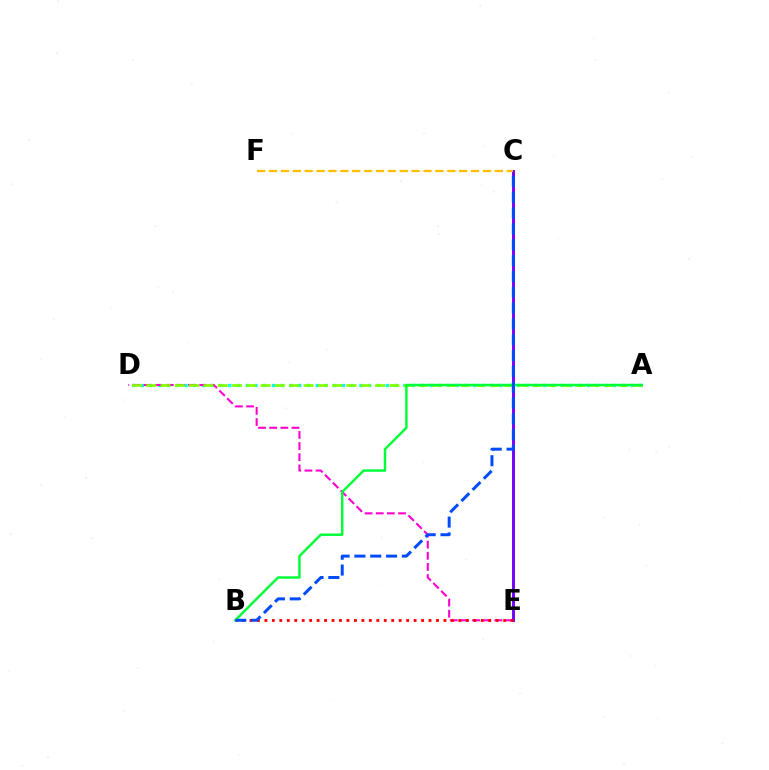{('A', 'D'): [{'color': '#00fff6', 'line_style': 'dotted', 'thickness': 2.38}, {'color': '#84ff00', 'line_style': 'dashed', 'thickness': 1.94}], ('D', 'E'): [{'color': '#ff00cf', 'line_style': 'dashed', 'thickness': 1.51}], ('C', 'E'): [{'color': '#7200ff', 'line_style': 'solid', 'thickness': 2.1}], ('B', 'E'): [{'color': '#ff0000', 'line_style': 'dotted', 'thickness': 2.03}], ('C', 'F'): [{'color': '#ffbd00', 'line_style': 'dashed', 'thickness': 1.61}], ('A', 'B'): [{'color': '#00ff39', 'line_style': 'solid', 'thickness': 1.77}], ('B', 'C'): [{'color': '#004bff', 'line_style': 'dashed', 'thickness': 2.15}]}